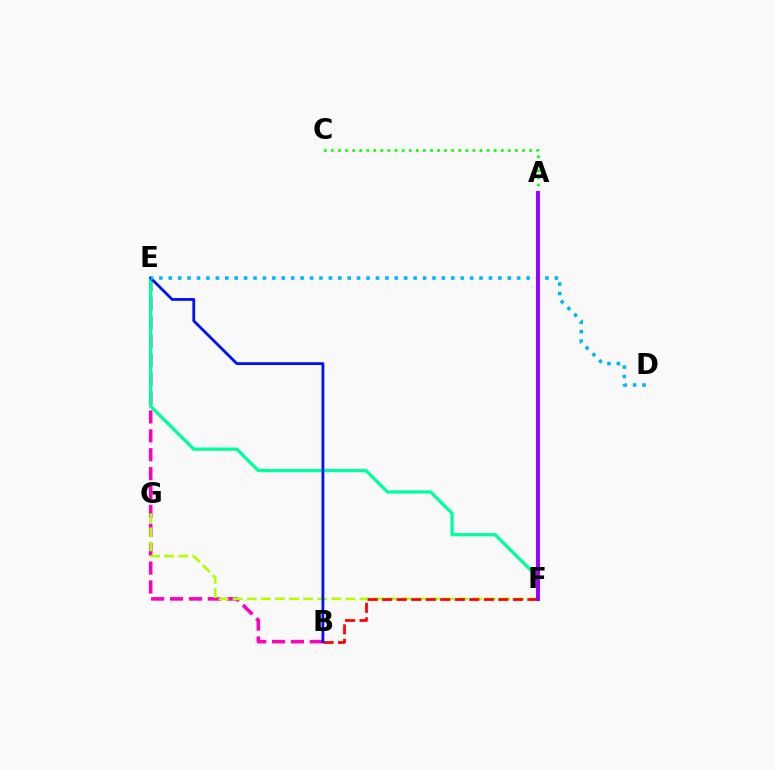{('B', 'E'): [{'color': '#ff00bd', 'line_style': 'dashed', 'thickness': 2.57}, {'color': '#0010ff', 'line_style': 'solid', 'thickness': 2.02}], ('F', 'G'): [{'color': '#b3ff00', 'line_style': 'dashed', 'thickness': 1.91}], ('E', 'F'): [{'color': '#00ff9d', 'line_style': 'solid', 'thickness': 2.35}], ('B', 'F'): [{'color': '#ff0000', 'line_style': 'dashed', 'thickness': 1.97}], ('A', 'C'): [{'color': '#08ff00', 'line_style': 'dotted', 'thickness': 1.92}], ('A', 'F'): [{'color': '#ffa500', 'line_style': 'dotted', 'thickness': 2.75}, {'color': '#9b00ff', 'line_style': 'solid', 'thickness': 2.83}], ('D', 'E'): [{'color': '#00b5ff', 'line_style': 'dotted', 'thickness': 2.56}]}